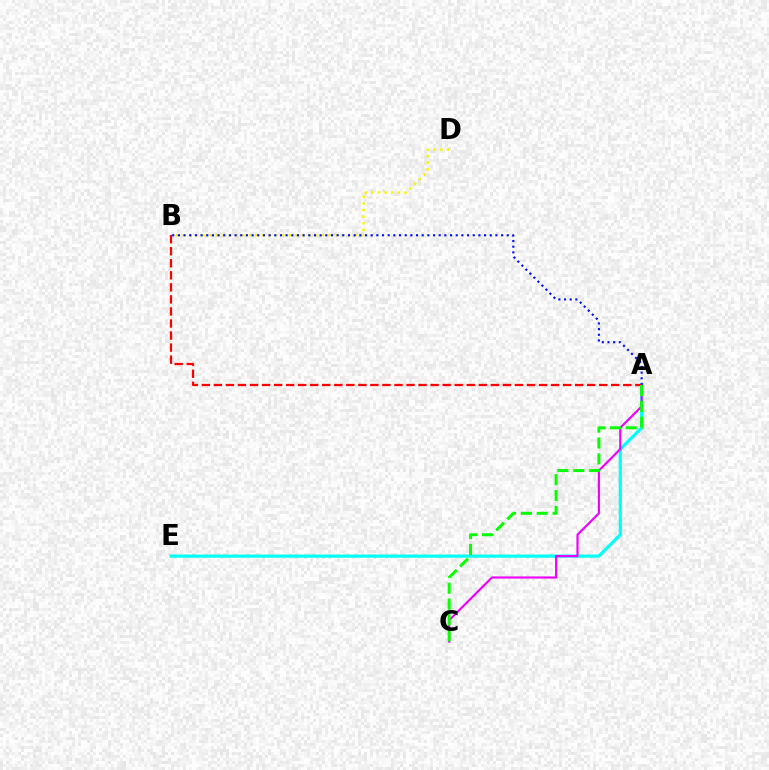{('A', 'E'): [{'color': '#00fff6', 'line_style': 'solid', 'thickness': 2.29}], ('A', 'C'): [{'color': '#ee00ff', 'line_style': 'solid', 'thickness': 1.54}, {'color': '#08ff00', 'line_style': 'dashed', 'thickness': 2.16}], ('B', 'D'): [{'color': '#fcf500', 'line_style': 'dotted', 'thickness': 1.8}], ('A', 'B'): [{'color': '#0010ff', 'line_style': 'dotted', 'thickness': 1.54}, {'color': '#ff0000', 'line_style': 'dashed', 'thickness': 1.64}]}